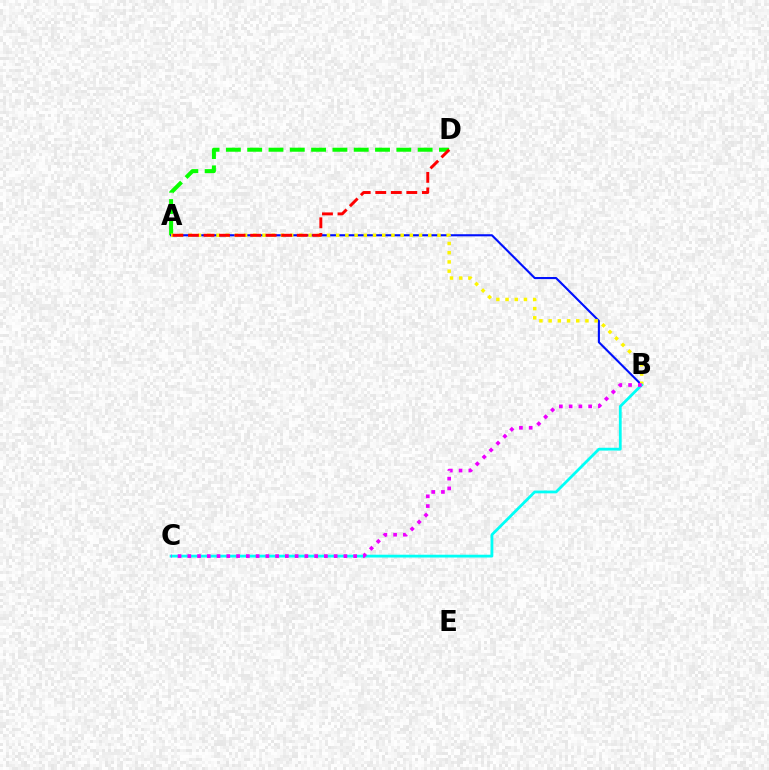{('A', 'D'): [{'color': '#08ff00', 'line_style': 'dashed', 'thickness': 2.89}, {'color': '#ff0000', 'line_style': 'dashed', 'thickness': 2.11}], ('A', 'B'): [{'color': '#0010ff', 'line_style': 'solid', 'thickness': 1.52}, {'color': '#fcf500', 'line_style': 'dotted', 'thickness': 2.5}], ('B', 'C'): [{'color': '#00fff6', 'line_style': 'solid', 'thickness': 2.01}, {'color': '#ee00ff', 'line_style': 'dotted', 'thickness': 2.65}]}